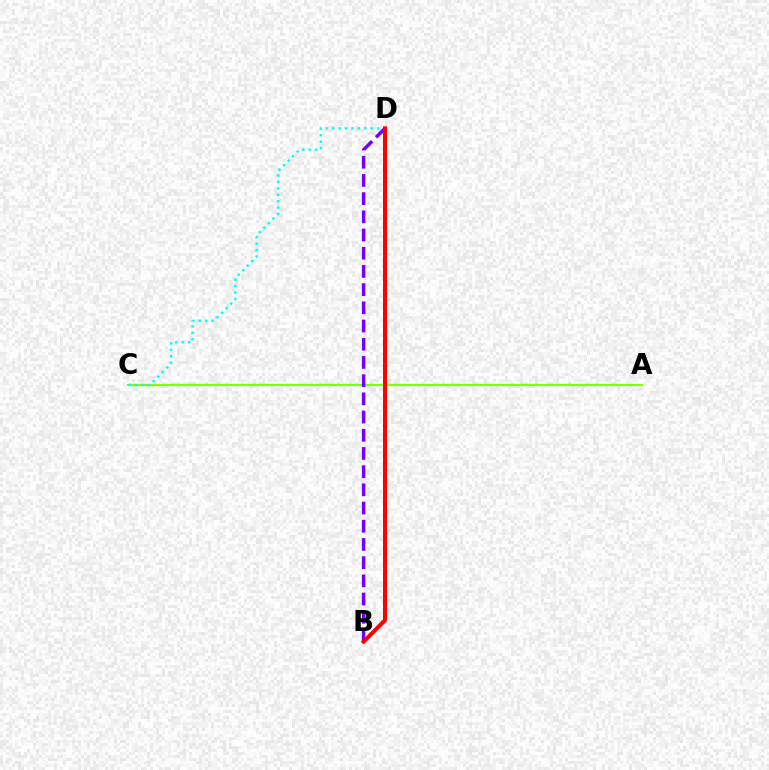{('A', 'C'): [{'color': '#84ff00', 'line_style': 'solid', 'thickness': 1.65}], ('B', 'D'): [{'color': '#7200ff', 'line_style': 'dashed', 'thickness': 2.47}, {'color': '#ff0000', 'line_style': 'solid', 'thickness': 2.88}], ('C', 'D'): [{'color': '#00fff6', 'line_style': 'dotted', 'thickness': 1.74}]}